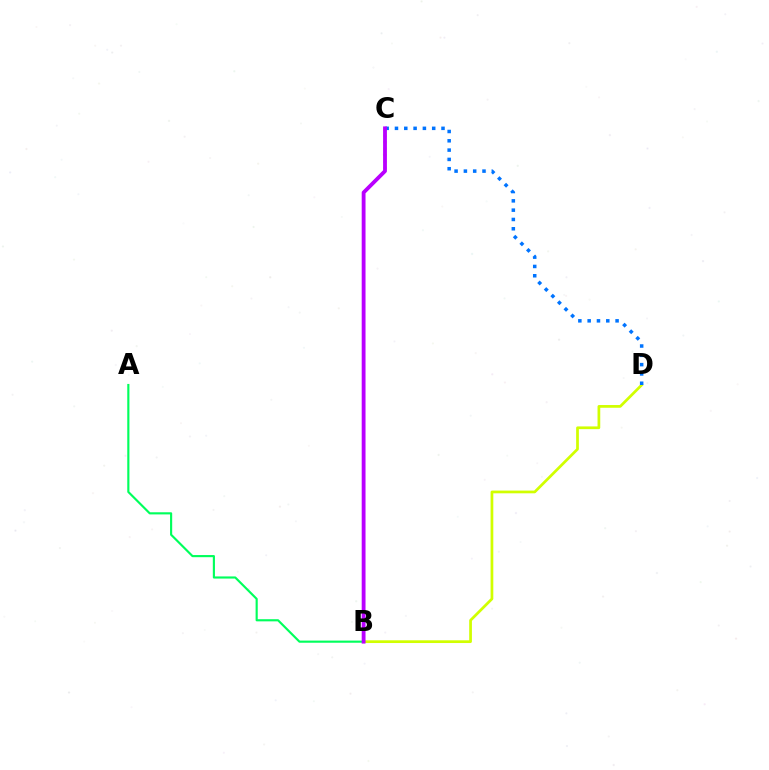{('B', 'D'): [{'color': '#d1ff00', 'line_style': 'solid', 'thickness': 1.96}], ('C', 'D'): [{'color': '#0074ff', 'line_style': 'dotted', 'thickness': 2.53}], ('A', 'B'): [{'color': '#00ff5c', 'line_style': 'solid', 'thickness': 1.55}], ('B', 'C'): [{'color': '#ff0000', 'line_style': 'dotted', 'thickness': 1.74}, {'color': '#b900ff', 'line_style': 'solid', 'thickness': 2.75}]}